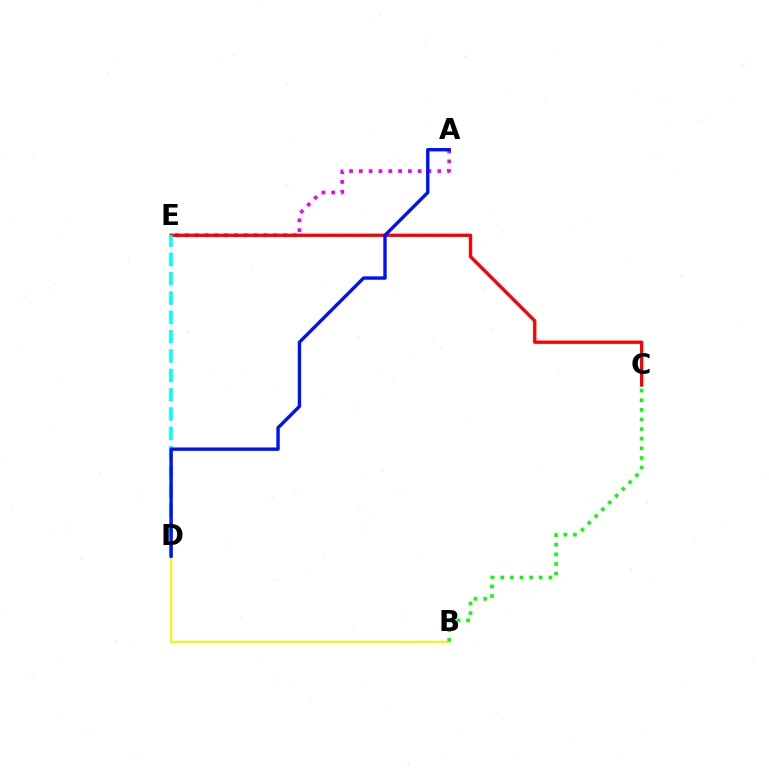{('B', 'D'): [{'color': '#fcf500', 'line_style': 'solid', 'thickness': 1.51}], ('A', 'E'): [{'color': '#ee00ff', 'line_style': 'dotted', 'thickness': 2.66}], ('C', 'E'): [{'color': '#ff0000', 'line_style': 'solid', 'thickness': 2.38}], ('B', 'C'): [{'color': '#08ff00', 'line_style': 'dotted', 'thickness': 2.61}], ('D', 'E'): [{'color': '#00fff6', 'line_style': 'dashed', 'thickness': 2.62}], ('A', 'D'): [{'color': '#0010ff', 'line_style': 'solid', 'thickness': 2.43}]}